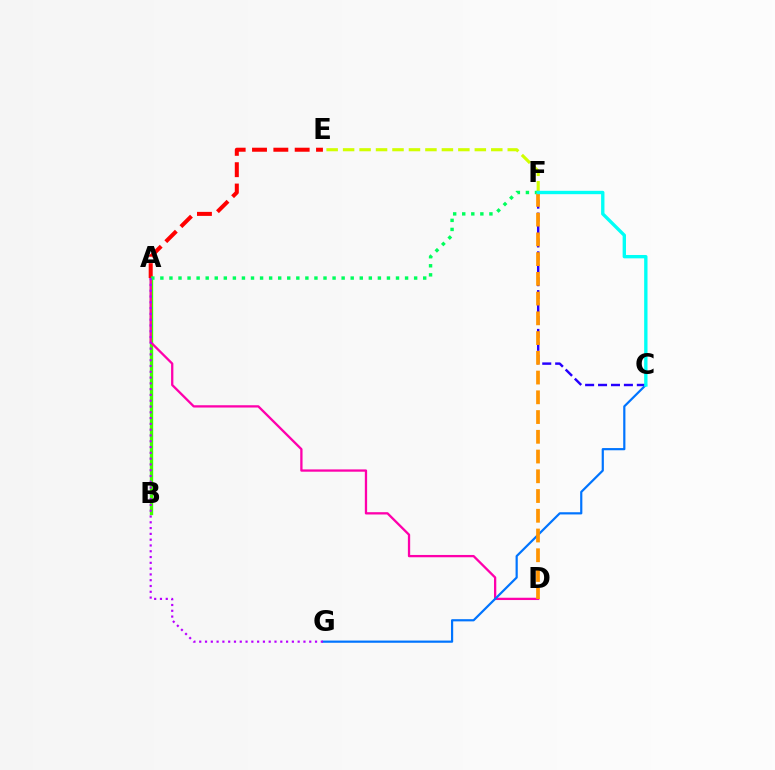{('A', 'B'): [{'color': '#3dff00', 'line_style': 'solid', 'thickness': 2.4}], ('C', 'F'): [{'color': '#2500ff', 'line_style': 'dashed', 'thickness': 1.76}, {'color': '#00fff6', 'line_style': 'solid', 'thickness': 2.42}], ('A', 'D'): [{'color': '#ff00ac', 'line_style': 'solid', 'thickness': 1.66}], ('A', 'E'): [{'color': '#ff0000', 'line_style': 'dashed', 'thickness': 2.9}], ('C', 'G'): [{'color': '#0074ff', 'line_style': 'solid', 'thickness': 1.58}], ('E', 'F'): [{'color': '#d1ff00', 'line_style': 'dashed', 'thickness': 2.24}], ('A', 'F'): [{'color': '#00ff5c', 'line_style': 'dotted', 'thickness': 2.46}], ('D', 'F'): [{'color': '#ff9400', 'line_style': 'dashed', 'thickness': 2.68}], ('A', 'G'): [{'color': '#b900ff', 'line_style': 'dotted', 'thickness': 1.57}]}